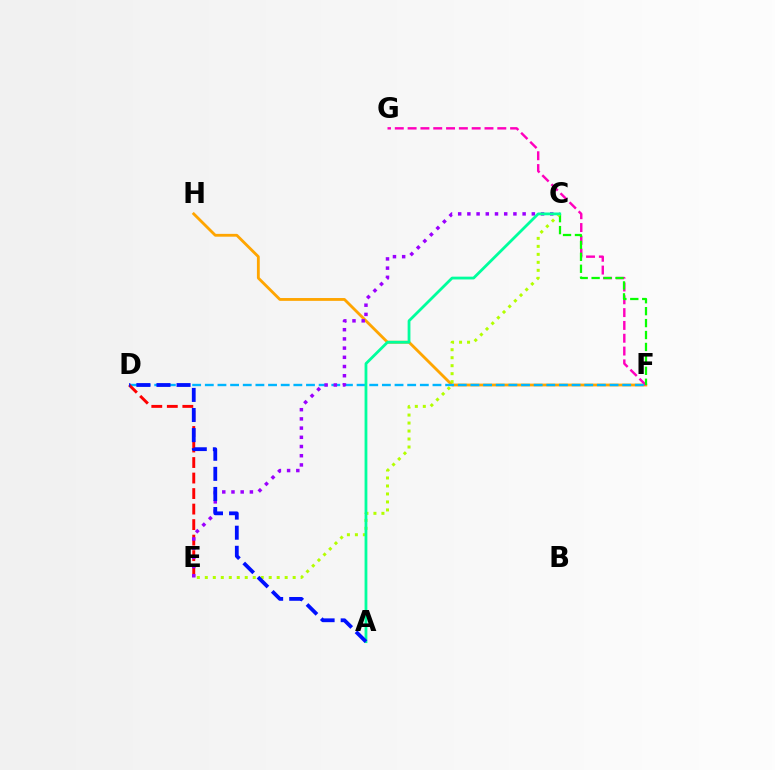{('F', 'H'): [{'color': '#ffa500', 'line_style': 'solid', 'thickness': 2.03}], ('F', 'G'): [{'color': '#ff00bd', 'line_style': 'dashed', 'thickness': 1.74}], ('D', 'F'): [{'color': '#00b5ff', 'line_style': 'dashed', 'thickness': 1.72}], ('D', 'E'): [{'color': '#ff0000', 'line_style': 'dashed', 'thickness': 2.11}], ('C', 'F'): [{'color': '#08ff00', 'line_style': 'dashed', 'thickness': 1.62}], ('C', 'E'): [{'color': '#9b00ff', 'line_style': 'dotted', 'thickness': 2.5}, {'color': '#b3ff00', 'line_style': 'dotted', 'thickness': 2.17}], ('A', 'C'): [{'color': '#00ff9d', 'line_style': 'solid', 'thickness': 2.01}], ('A', 'D'): [{'color': '#0010ff', 'line_style': 'dashed', 'thickness': 2.73}]}